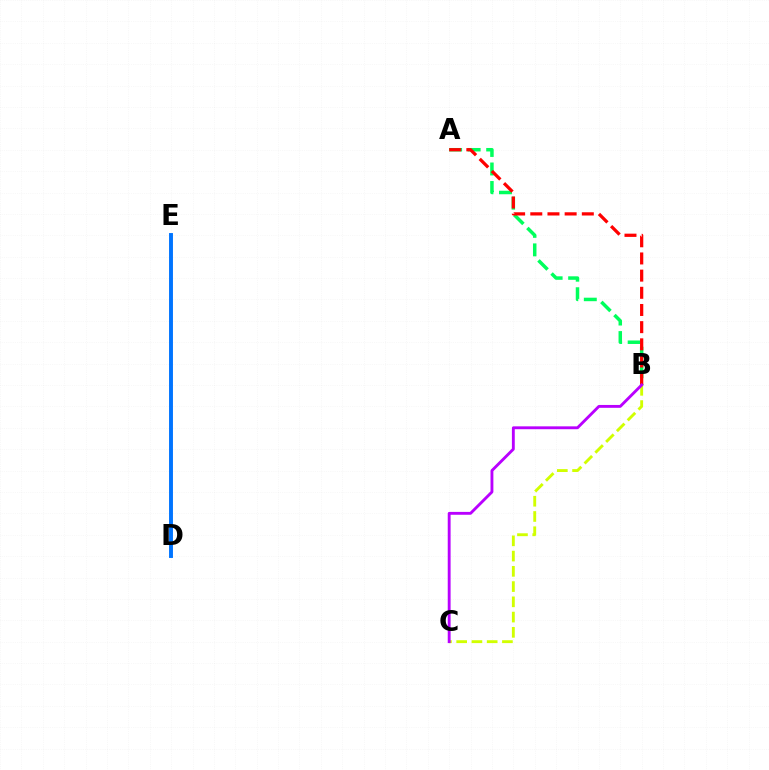{('B', 'C'): [{'color': '#d1ff00', 'line_style': 'dashed', 'thickness': 2.07}, {'color': '#b900ff', 'line_style': 'solid', 'thickness': 2.06}], ('D', 'E'): [{'color': '#0074ff', 'line_style': 'solid', 'thickness': 2.81}], ('A', 'B'): [{'color': '#00ff5c', 'line_style': 'dashed', 'thickness': 2.52}, {'color': '#ff0000', 'line_style': 'dashed', 'thickness': 2.33}]}